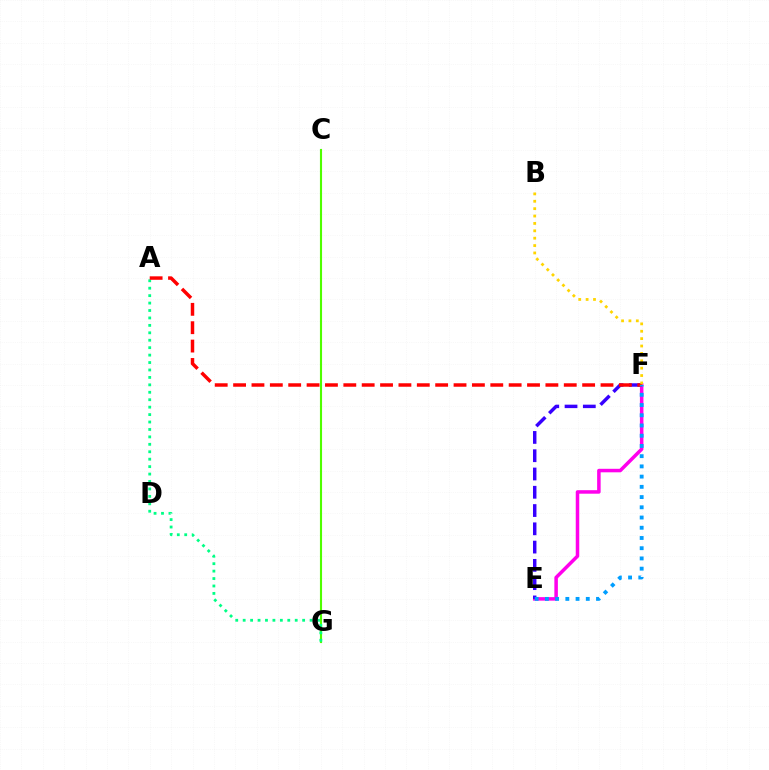{('C', 'G'): [{'color': '#4fff00', 'line_style': 'solid', 'thickness': 1.52}], ('E', 'F'): [{'color': '#ff00ed', 'line_style': 'solid', 'thickness': 2.53}, {'color': '#3700ff', 'line_style': 'dashed', 'thickness': 2.48}, {'color': '#009eff', 'line_style': 'dotted', 'thickness': 2.78}], ('A', 'G'): [{'color': '#00ff86', 'line_style': 'dotted', 'thickness': 2.02}], ('A', 'F'): [{'color': '#ff0000', 'line_style': 'dashed', 'thickness': 2.5}], ('B', 'F'): [{'color': '#ffd500', 'line_style': 'dotted', 'thickness': 2.01}]}